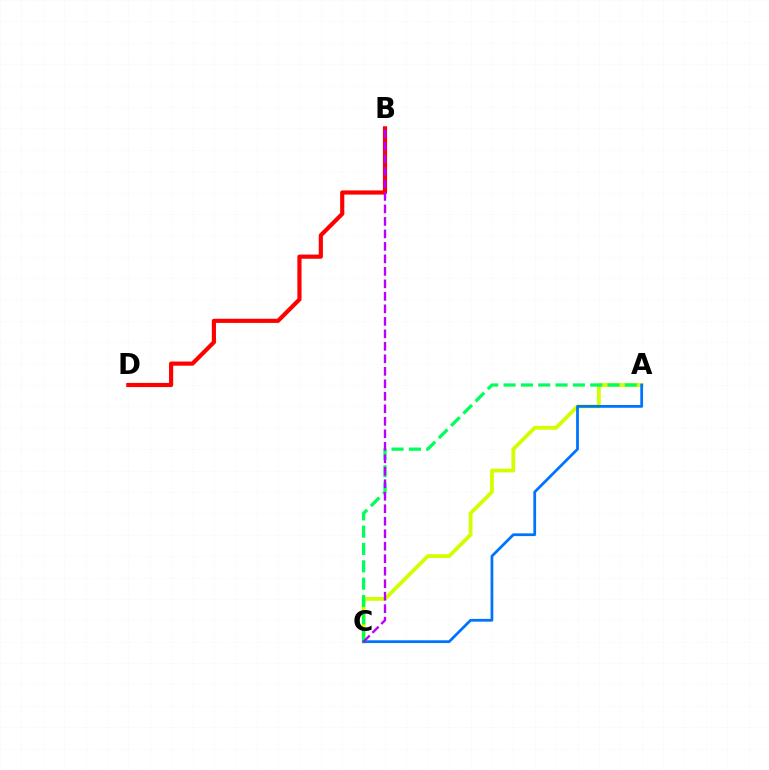{('B', 'D'): [{'color': '#ff0000', 'line_style': 'solid', 'thickness': 2.99}], ('A', 'C'): [{'color': '#d1ff00', 'line_style': 'solid', 'thickness': 2.74}, {'color': '#00ff5c', 'line_style': 'dashed', 'thickness': 2.35}, {'color': '#0074ff', 'line_style': 'solid', 'thickness': 1.99}], ('B', 'C'): [{'color': '#b900ff', 'line_style': 'dashed', 'thickness': 1.7}]}